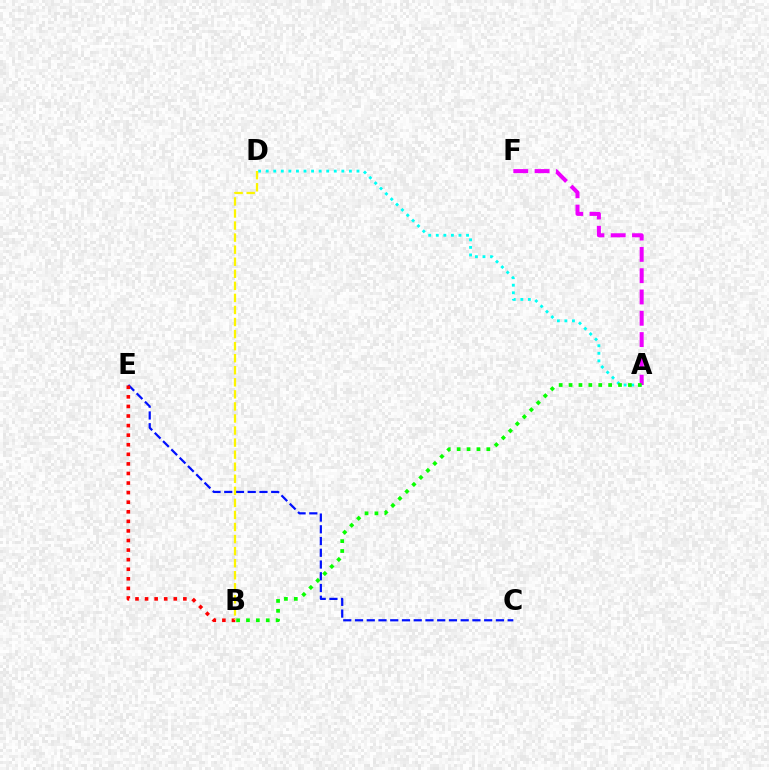{('A', 'D'): [{'color': '#00fff6', 'line_style': 'dotted', 'thickness': 2.06}], ('C', 'E'): [{'color': '#0010ff', 'line_style': 'dashed', 'thickness': 1.6}], ('B', 'E'): [{'color': '#ff0000', 'line_style': 'dotted', 'thickness': 2.6}], ('A', 'F'): [{'color': '#ee00ff', 'line_style': 'dashed', 'thickness': 2.89}], ('A', 'B'): [{'color': '#08ff00', 'line_style': 'dotted', 'thickness': 2.69}], ('B', 'D'): [{'color': '#fcf500', 'line_style': 'dashed', 'thickness': 1.64}]}